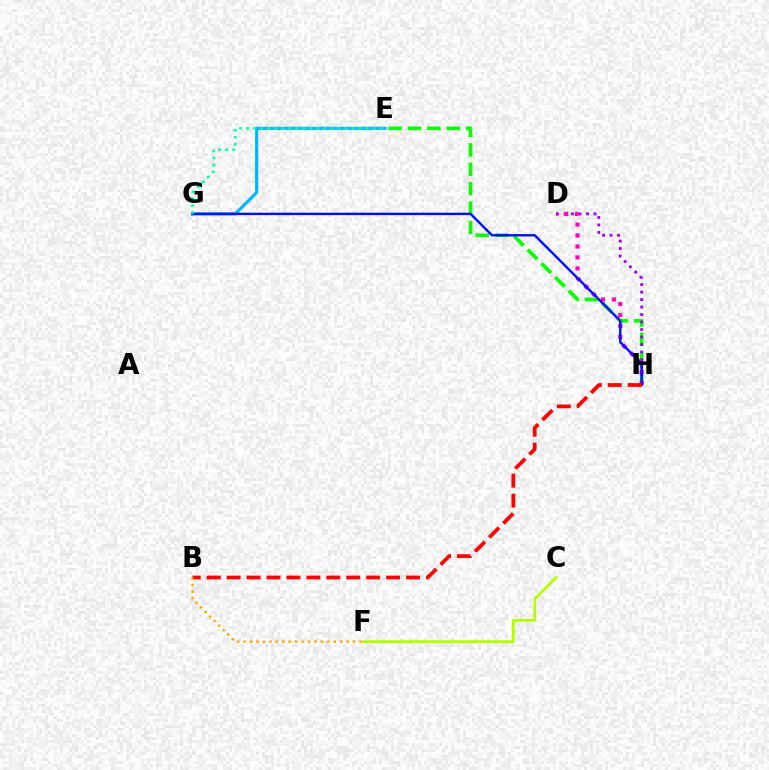{('E', 'H'): [{'color': '#08ff00', 'line_style': 'dashed', 'thickness': 2.64}], ('E', 'G'): [{'color': '#00b5ff', 'line_style': 'solid', 'thickness': 2.27}, {'color': '#00ff9d', 'line_style': 'dotted', 'thickness': 1.91}], ('C', 'F'): [{'color': '#b3ff00', 'line_style': 'solid', 'thickness': 1.93}], ('D', 'H'): [{'color': '#9b00ff', 'line_style': 'dotted', 'thickness': 2.04}, {'color': '#ff00bd', 'line_style': 'dotted', 'thickness': 2.98}], ('G', 'H'): [{'color': '#0010ff', 'line_style': 'solid', 'thickness': 1.74}], ('B', 'H'): [{'color': '#ff0000', 'line_style': 'dashed', 'thickness': 2.71}], ('B', 'F'): [{'color': '#ffa500', 'line_style': 'dotted', 'thickness': 1.75}]}